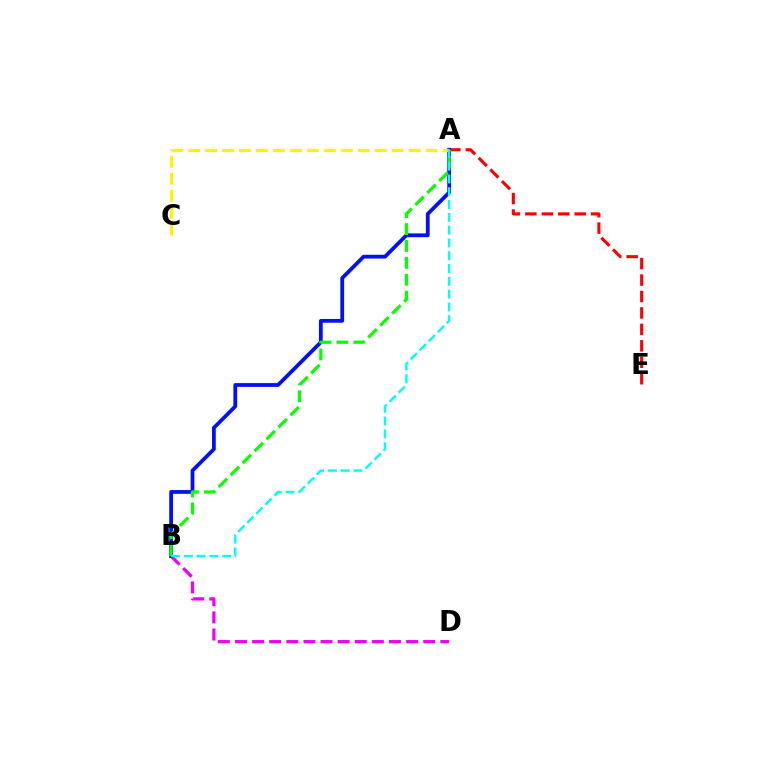{('A', 'E'): [{'color': '#ff0000', 'line_style': 'dashed', 'thickness': 2.23}], ('B', 'D'): [{'color': '#ee00ff', 'line_style': 'dashed', 'thickness': 2.32}], ('A', 'B'): [{'color': '#0010ff', 'line_style': 'solid', 'thickness': 2.72}, {'color': '#08ff00', 'line_style': 'dashed', 'thickness': 2.3}, {'color': '#00fff6', 'line_style': 'dashed', 'thickness': 1.74}], ('A', 'C'): [{'color': '#fcf500', 'line_style': 'dashed', 'thickness': 2.3}]}